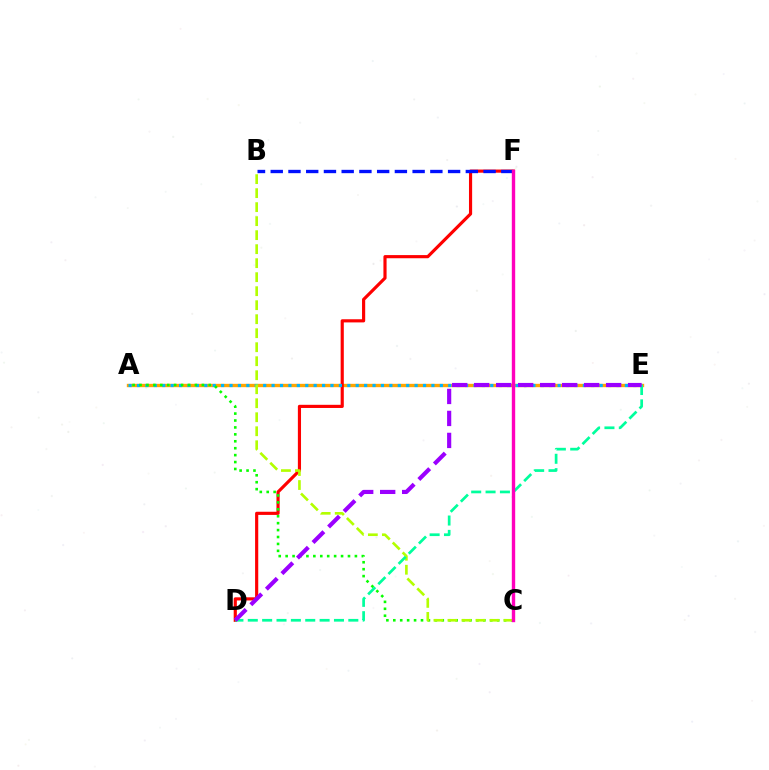{('A', 'E'): [{'color': '#ffa500', 'line_style': 'solid', 'thickness': 2.42}, {'color': '#00b5ff', 'line_style': 'dotted', 'thickness': 2.29}], ('D', 'F'): [{'color': '#ff0000', 'line_style': 'solid', 'thickness': 2.27}], ('A', 'C'): [{'color': '#08ff00', 'line_style': 'dotted', 'thickness': 1.88}], ('B', 'C'): [{'color': '#b3ff00', 'line_style': 'dashed', 'thickness': 1.9}], ('D', 'E'): [{'color': '#00ff9d', 'line_style': 'dashed', 'thickness': 1.95}, {'color': '#9b00ff', 'line_style': 'dashed', 'thickness': 2.99}], ('B', 'F'): [{'color': '#0010ff', 'line_style': 'dashed', 'thickness': 2.41}], ('C', 'F'): [{'color': '#ff00bd', 'line_style': 'solid', 'thickness': 2.44}]}